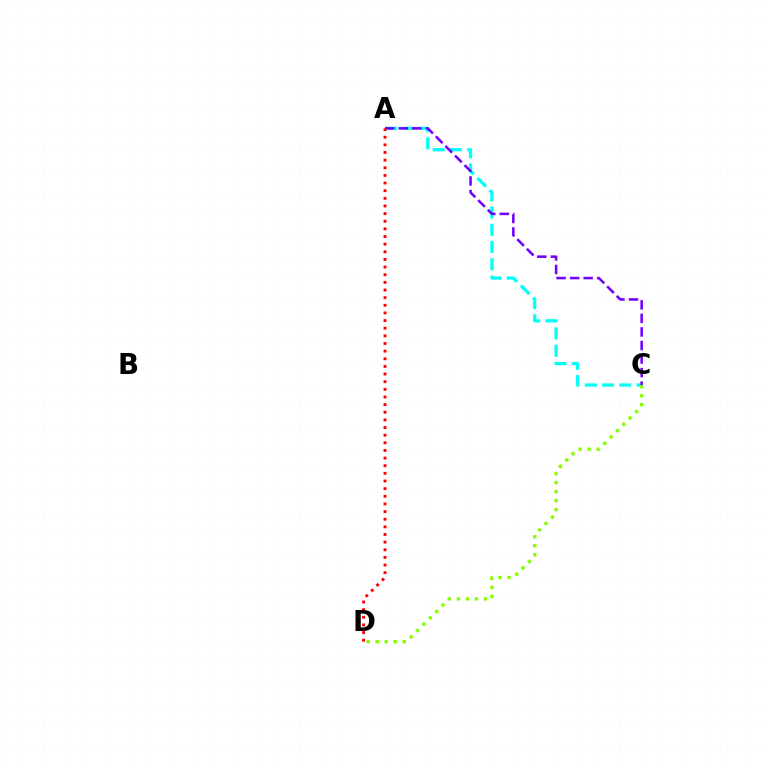{('A', 'C'): [{'color': '#00fff6', 'line_style': 'dashed', 'thickness': 2.34}, {'color': '#7200ff', 'line_style': 'dashed', 'thickness': 1.84}], ('C', 'D'): [{'color': '#84ff00', 'line_style': 'dotted', 'thickness': 2.44}], ('A', 'D'): [{'color': '#ff0000', 'line_style': 'dotted', 'thickness': 2.08}]}